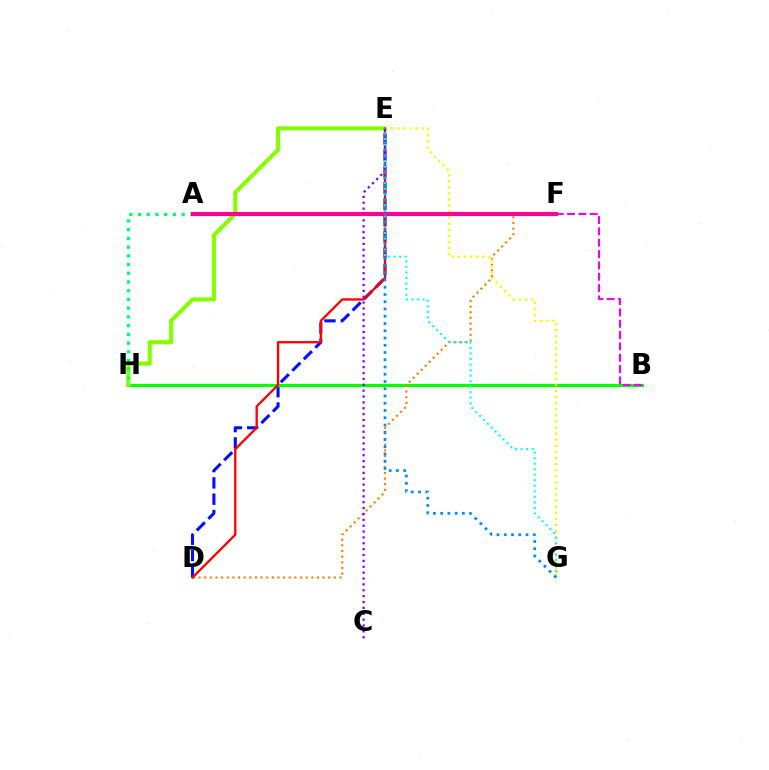{('D', 'E'): [{'color': '#0010ff', 'line_style': 'dashed', 'thickness': 2.21}, {'color': '#ff0000', 'line_style': 'solid', 'thickness': 1.67}], ('B', 'H'): [{'color': '#08ff00', 'line_style': 'solid', 'thickness': 2.31}], ('E', 'H'): [{'color': '#84ff00', 'line_style': 'solid', 'thickness': 2.96}], ('A', 'H'): [{'color': '#00ff74', 'line_style': 'dotted', 'thickness': 2.37}], ('D', 'F'): [{'color': '#ff7c00', 'line_style': 'dotted', 'thickness': 1.53}], ('E', 'G'): [{'color': '#fcf500', 'line_style': 'dotted', 'thickness': 1.65}, {'color': '#00fff6', 'line_style': 'dotted', 'thickness': 1.5}, {'color': '#008cff', 'line_style': 'dotted', 'thickness': 1.97}], ('A', 'B'): [{'color': '#ee00ff', 'line_style': 'dashed', 'thickness': 1.54}], ('C', 'E'): [{'color': '#7200ff', 'line_style': 'dotted', 'thickness': 1.6}], ('A', 'F'): [{'color': '#ff0094', 'line_style': 'solid', 'thickness': 2.96}]}